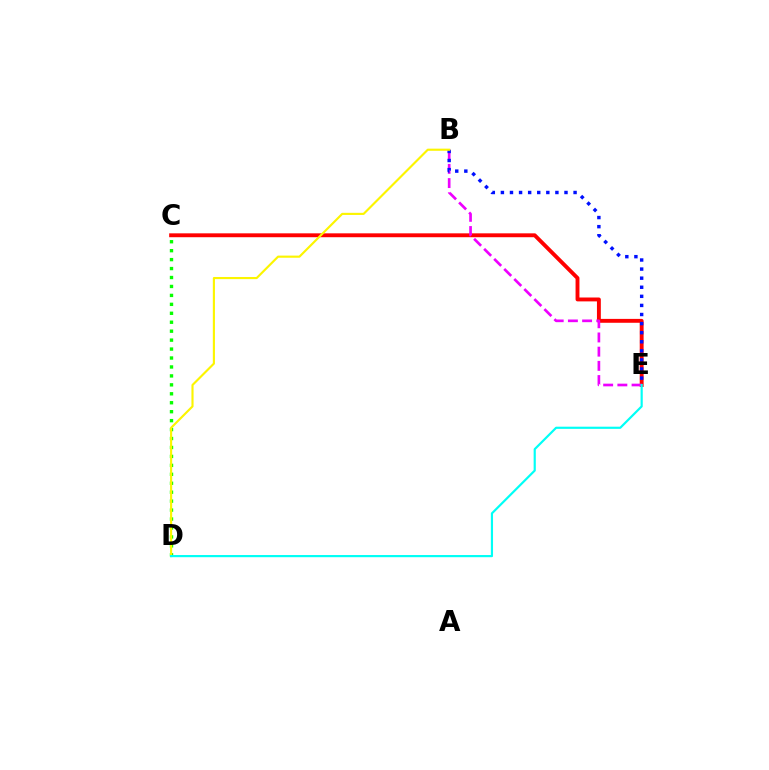{('C', 'E'): [{'color': '#ff0000', 'line_style': 'solid', 'thickness': 2.8}], ('B', 'E'): [{'color': '#ee00ff', 'line_style': 'dashed', 'thickness': 1.93}, {'color': '#0010ff', 'line_style': 'dotted', 'thickness': 2.47}], ('C', 'D'): [{'color': '#08ff00', 'line_style': 'dotted', 'thickness': 2.43}], ('B', 'D'): [{'color': '#fcf500', 'line_style': 'solid', 'thickness': 1.54}], ('D', 'E'): [{'color': '#00fff6', 'line_style': 'solid', 'thickness': 1.57}]}